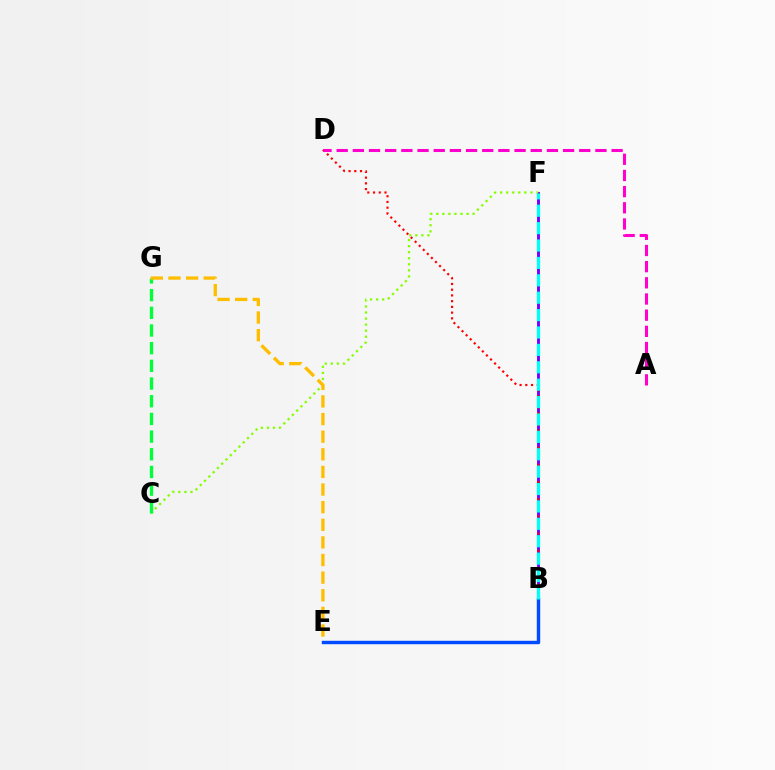{('B', 'F'): [{'color': '#7200ff', 'line_style': 'solid', 'thickness': 2.08}, {'color': '#00fff6', 'line_style': 'dashed', 'thickness': 2.36}], ('C', 'F'): [{'color': '#84ff00', 'line_style': 'dotted', 'thickness': 1.65}], ('C', 'G'): [{'color': '#00ff39', 'line_style': 'dashed', 'thickness': 2.4}], ('E', 'G'): [{'color': '#ffbd00', 'line_style': 'dashed', 'thickness': 2.39}], ('B', 'D'): [{'color': '#ff0000', 'line_style': 'dotted', 'thickness': 1.56}], ('B', 'E'): [{'color': '#004bff', 'line_style': 'solid', 'thickness': 2.47}], ('A', 'D'): [{'color': '#ff00cf', 'line_style': 'dashed', 'thickness': 2.2}]}